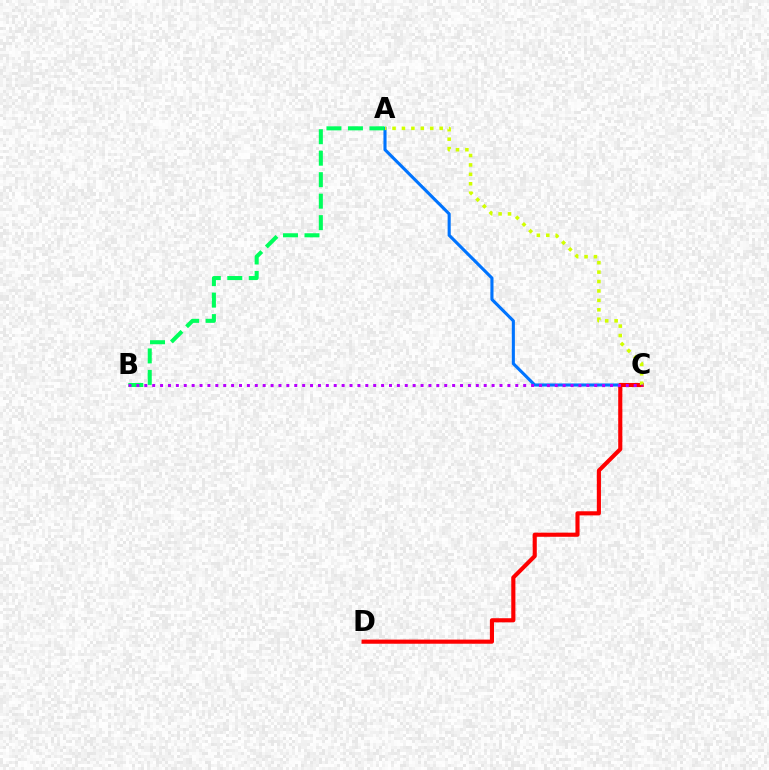{('A', 'C'): [{'color': '#0074ff', 'line_style': 'solid', 'thickness': 2.23}, {'color': '#d1ff00', 'line_style': 'dotted', 'thickness': 2.56}], ('C', 'D'): [{'color': '#ff0000', 'line_style': 'solid', 'thickness': 2.97}], ('A', 'B'): [{'color': '#00ff5c', 'line_style': 'dashed', 'thickness': 2.92}], ('B', 'C'): [{'color': '#b900ff', 'line_style': 'dotted', 'thickness': 2.14}]}